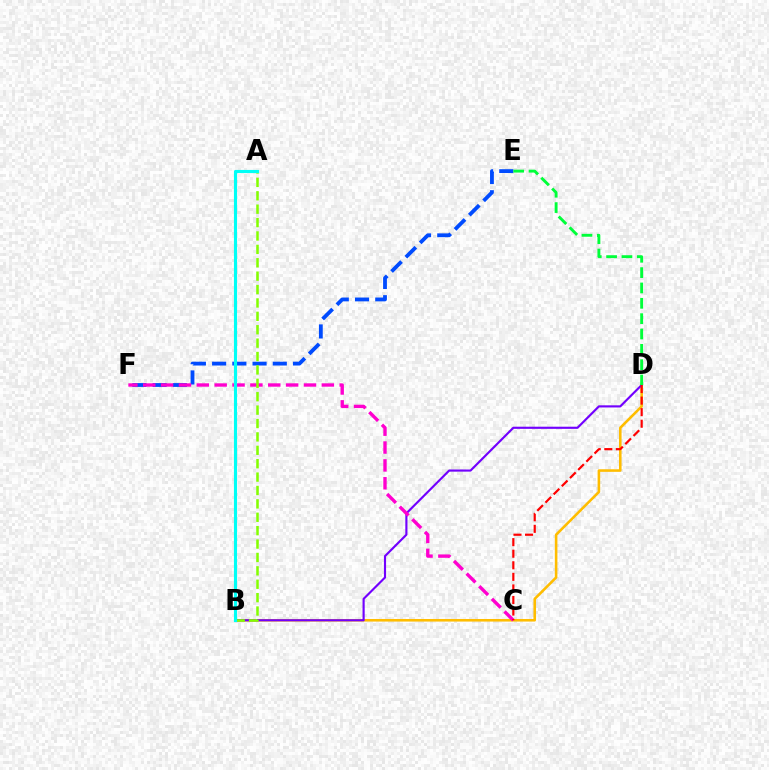{('B', 'D'): [{'color': '#ffbd00', 'line_style': 'solid', 'thickness': 1.86}, {'color': '#7200ff', 'line_style': 'solid', 'thickness': 1.54}], ('E', 'F'): [{'color': '#004bff', 'line_style': 'dashed', 'thickness': 2.75}], ('C', 'F'): [{'color': '#ff00cf', 'line_style': 'dashed', 'thickness': 2.43}], ('C', 'D'): [{'color': '#ff0000', 'line_style': 'dashed', 'thickness': 1.57}], ('D', 'E'): [{'color': '#00ff39', 'line_style': 'dashed', 'thickness': 2.08}], ('A', 'B'): [{'color': '#84ff00', 'line_style': 'dashed', 'thickness': 1.82}, {'color': '#00fff6', 'line_style': 'solid', 'thickness': 2.25}]}